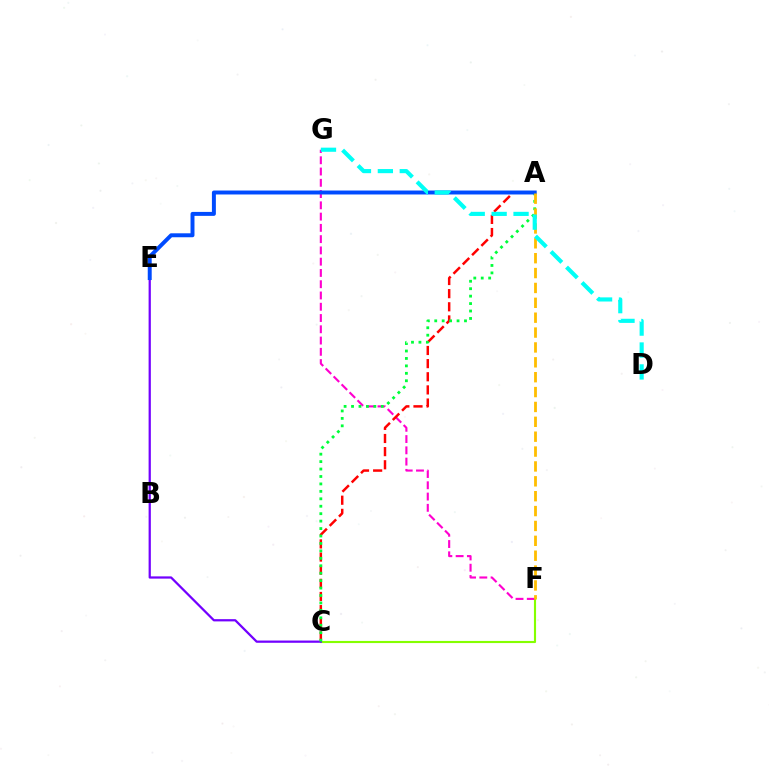{('C', 'F'): [{'color': '#84ff00', 'line_style': 'solid', 'thickness': 1.53}], ('C', 'E'): [{'color': '#7200ff', 'line_style': 'solid', 'thickness': 1.62}], ('F', 'G'): [{'color': '#ff00cf', 'line_style': 'dashed', 'thickness': 1.53}], ('A', 'C'): [{'color': '#ff0000', 'line_style': 'dashed', 'thickness': 1.78}, {'color': '#00ff39', 'line_style': 'dotted', 'thickness': 2.02}], ('A', 'E'): [{'color': '#004bff', 'line_style': 'solid', 'thickness': 2.85}], ('A', 'F'): [{'color': '#ffbd00', 'line_style': 'dashed', 'thickness': 2.02}], ('D', 'G'): [{'color': '#00fff6', 'line_style': 'dashed', 'thickness': 2.98}]}